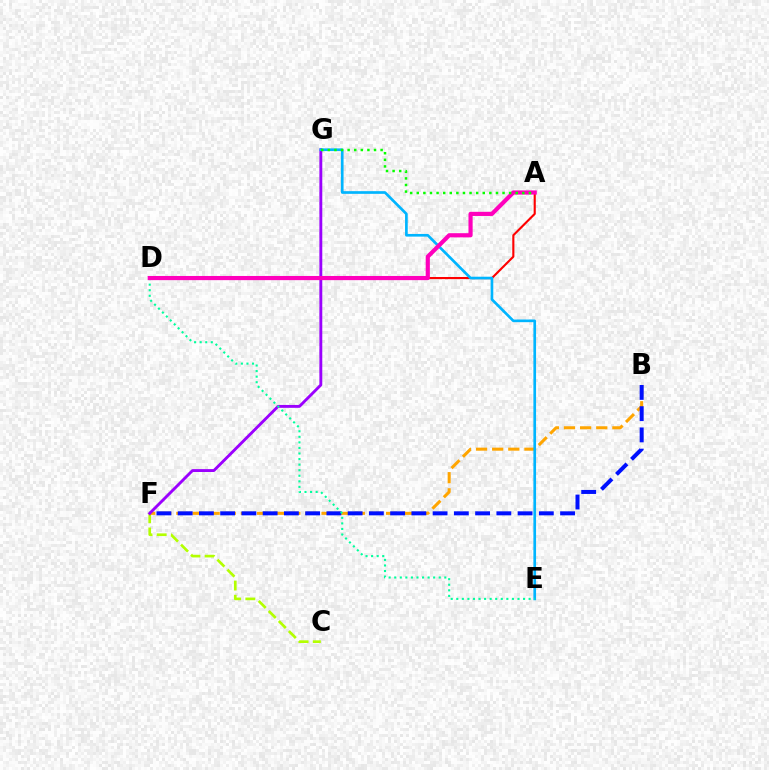{('C', 'F'): [{'color': '#b3ff00', 'line_style': 'dashed', 'thickness': 1.93}], ('B', 'F'): [{'color': '#ffa500', 'line_style': 'dashed', 'thickness': 2.19}, {'color': '#0010ff', 'line_style': 'dashed', 'thickness': 2.89}], ('F', 'G'): [{'color': '#9b00ff', 'line_style': 'solid', 'thickness': 2.08}], ('A', 'D'): [{'color': '#ff0000', 'line_style': 'solid', 'thickness': 1.53}, {'color': '#ff00bd', 'line_style': 'solid', 'thickness': 3.0}], ('E', 'G'): [{'color': '#00b5ff', 'line_style': 'solid', 'thickness': 1.92}], ('D', 'E'): [{'color': '#00ff9d', 'line_style': 'dotted', 'thickness': 1.51}], ('A', 'G'): [{'color': '#08ff00', 'line_style': 'dotted', 'thickness': 1.79}]}